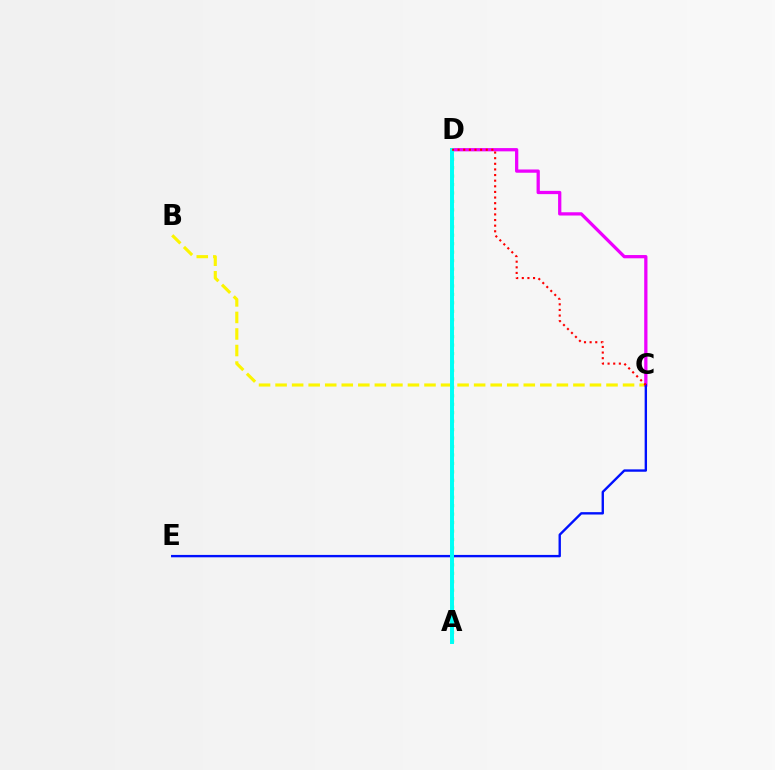{('A', 'D'): [{'color': '#08ff00', 'line_style': 'dotted', 'thickness': 2.3}, {'color': '#00fff6', 'line_style': 'solid', 'thickness': 2.85}], ('B', 'C'): [{'color': '#fcf500', 'line_style': 'dashed', 'thickness': 2.25}], ('C', 'D'): [{'color': '#ee00ff', 'line_style': 'solid', 'thickness': 2.35}, {'color': '#ff0000', 'line_style': 'dotted', 'thickness': 1.53}], ('C', 'E'): [{'color': '#0010ff', 'line_style': 'solid', 'thickness': 1.71}]}